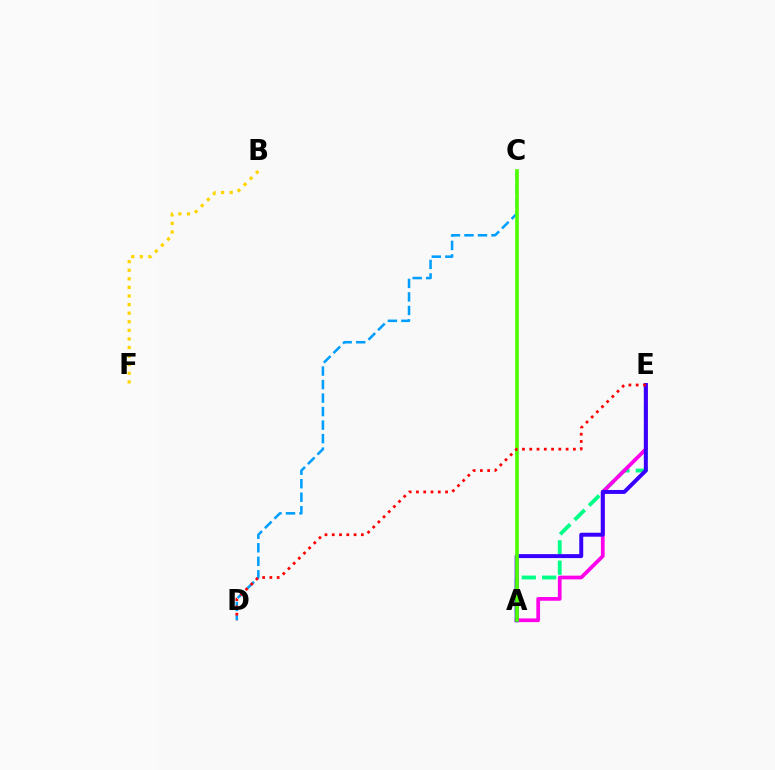{('A', 'E'): [{'color': '#00ff86', 'line_style': 'dashed', 'thickness': 2.77}, {'color': '#ff00ed', 'line_style': 'solid', 'thickness': 2.68}, {'color': '#3700ff', 'line_style': 'solid', 'thickness': 2.85}], ('C', 'D'): [{'color': '#009eff', 'line_style': 'dashed', 'thickness': 1.84}], ('B', 'F'): [{'color': '#ffd500', 'line_style': 'dotted', 'thickness': 2.33}], ('A', 'C'): [{'color': '#4fff00', 'line_style': 'solid', 'thickness': 2.63}], ('D', 'E'): [{'color': '#ff0000', 'line_style': 'dotted', 'thickness': 1.98}]}